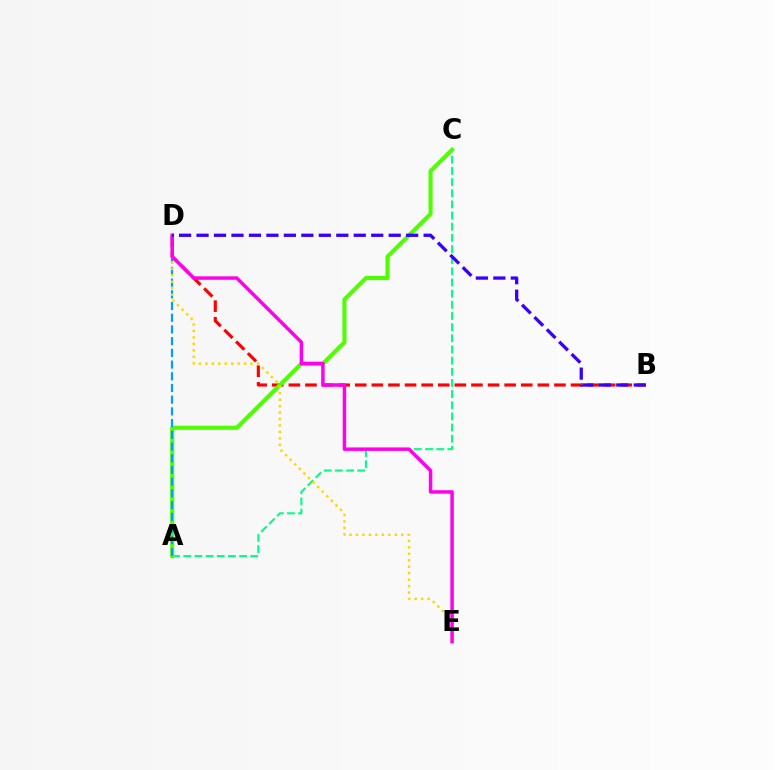{('B', 'D'): [{'color': '#ff0000', 'line_style': 'dashed', 'thickness': 2.25}, {'color': '#3700ff', 'line_style': 'dashed', 'thickness': 2.37}], ('A', 'C'): [{'color': '#00ff86', 'line_style': 'dashed', 'thickness': 1.52}, {'color': '#4fff00', 'line_style': 'solid', 'thickness': 2.95}], ('A', 'D'): [{'color': '#009eff', 'line_style': 'dashed', 'thickness': 1.59}], ('D', 'E'): [{'color': '#ffd500', 'line_style': 'dotted', 'thickness': 1.76}, {'color': '#ff00ed', 'line_style': 'solid', 'thickness': 2.51}]}